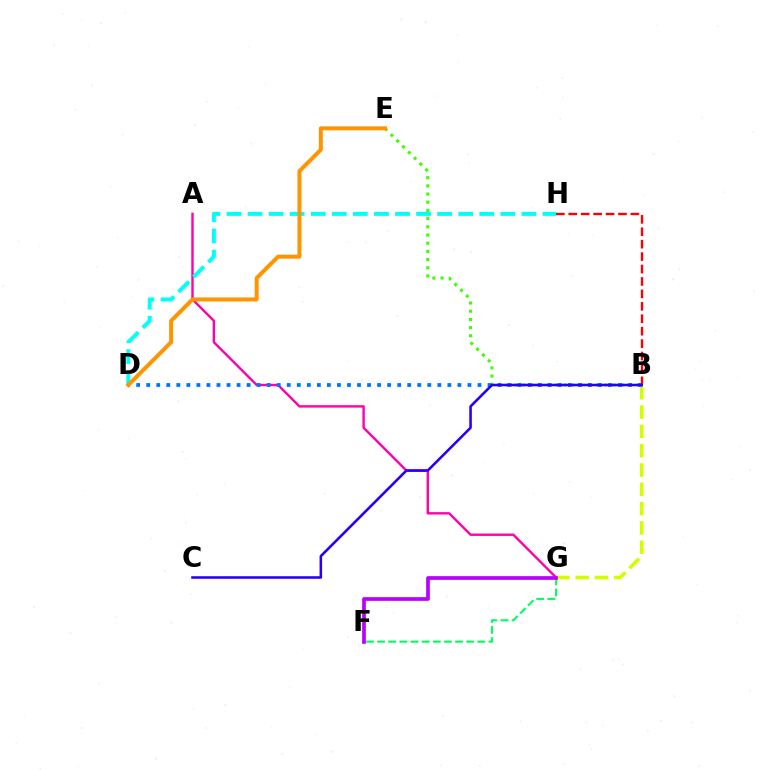{('A', 'G'): [{'color': '#ff00ac', 'line_style': 'solid', 'thickness': 1.72}], ('D', 'H'): [{'color': '#00fff6', 'line_style': 'dashed', 'thickness': 2.86}], ('B', 'G'): [{'color': '#d1ff00', 'line_style': 'dashed', 'thickness': 2.62}], ('B', 'E'): [{'color': '#3dff00', 'line_style': 'dotted', 'thickness': 2.22}], ('B', 'D'): [{'color': '#0074ff', 'line_style': 'dotted', 'thickness': 2.73}], ('B', 'H'): [{'color': '#ff0000', 'line_style': 'dashed', 'thickness': 1.69}], ('B', 'C'): [{'color': '#2500ff', 'line_style': 'solid', 'thickness': 1.85}], ('D', 'E'): [{'color': '#ff9400', 'line_style': 'solid', 'thickness': 2.86}], ('F', 'G'): [{'color': '#00ff5c', 'line_style': 'dashed', 'thickness': 1.51}, {'color': '#b900ff', 'line_style': 'solid', 'thickness': 2.67}]}